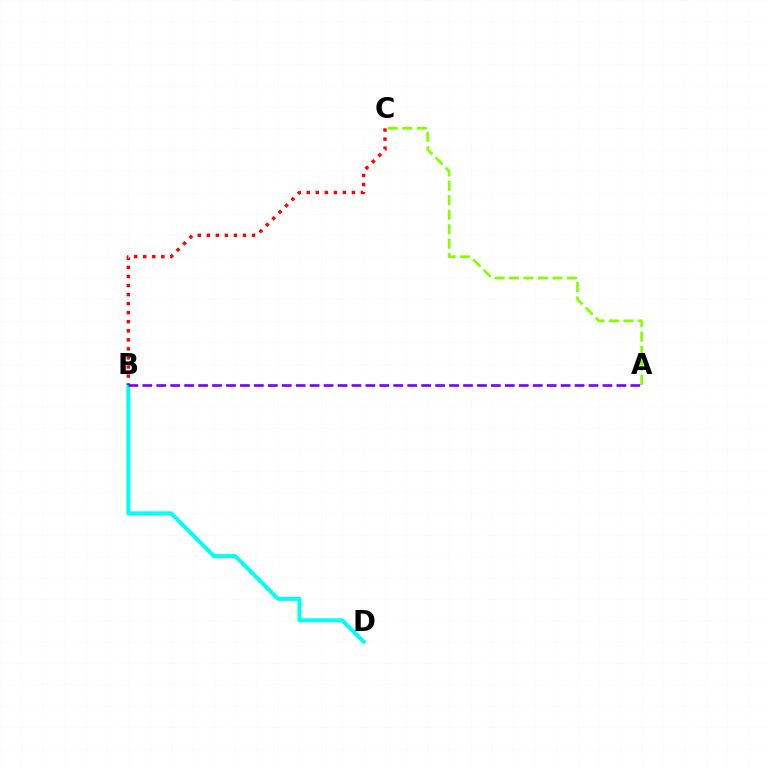{('B', 'D'): [{'color': '#00fff6', 'line_style': 'solid', 'thickness': 2.88}], ('A', 'C'): [{'color': '#84ff00', 'line_style': 'dashed', 'thickness': 1.97}], ('B', 'C'): [{'color': '#ff0000', 'line_style': 'dotted', 'thickness': 2.46}], ('A', 'B'): [{'color': '#7200ff', 'line_style': 'dashed', 'thickness': 1.89}]}